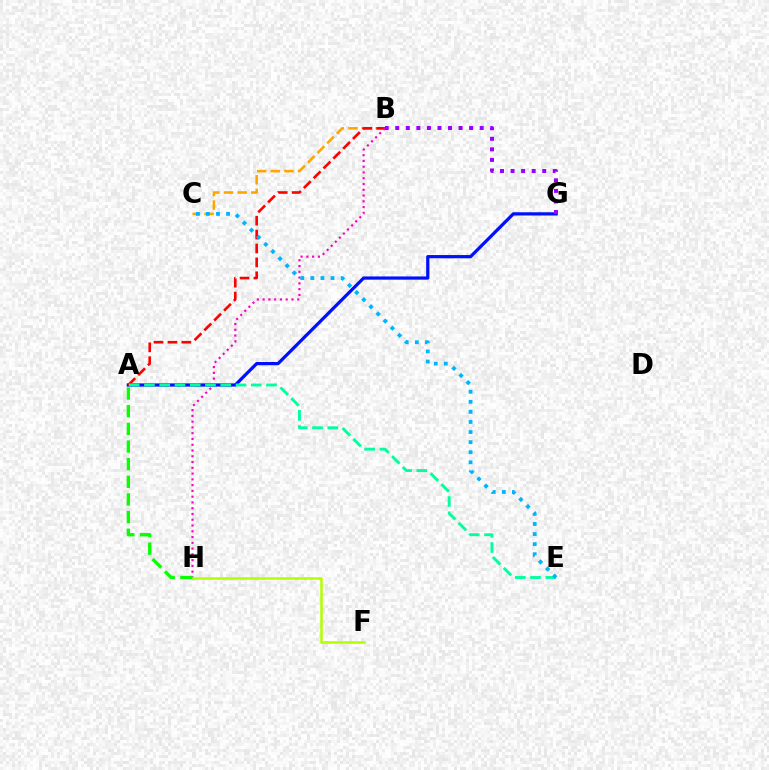{('B', 'C'): [{'color': '#ffa500', 'line_style': 'dashed', 'thickness': 1.85}], ('A', 'G'): [{'color': '#0010ff', 'line_style': 'solid', 'thickness': 2.32}], ('A', 'B'): [{'color': '#ff0000', 'line_style': 'dashed', 'thickness': 1.89}], ('B', 'H'): [{'color': '#ff00bd', 'line_style': 'dotted', 'thickness': 1.57}], ('B', 'G'): [{'color': '#9b00ff', 'line_style': 'dotted', 'thickness': 2.87}], ('F', 'H'): [{'color': '#b3ff00', 'line_style': 'solid', 'thickness': 1.81}], ('A', 'E'): [{'color': '#00ff9d', 'line_style': 'dashed', 'thickness': 2.07}], ('C', 'E'): [{'color': '#00b5ff', 'line_style': 'dotted', 'thickness': 2.74}], ('A', 'H'): [{'color': '#08ff00', 'line_style': 'dashed', 'thickness': 2.4}]}